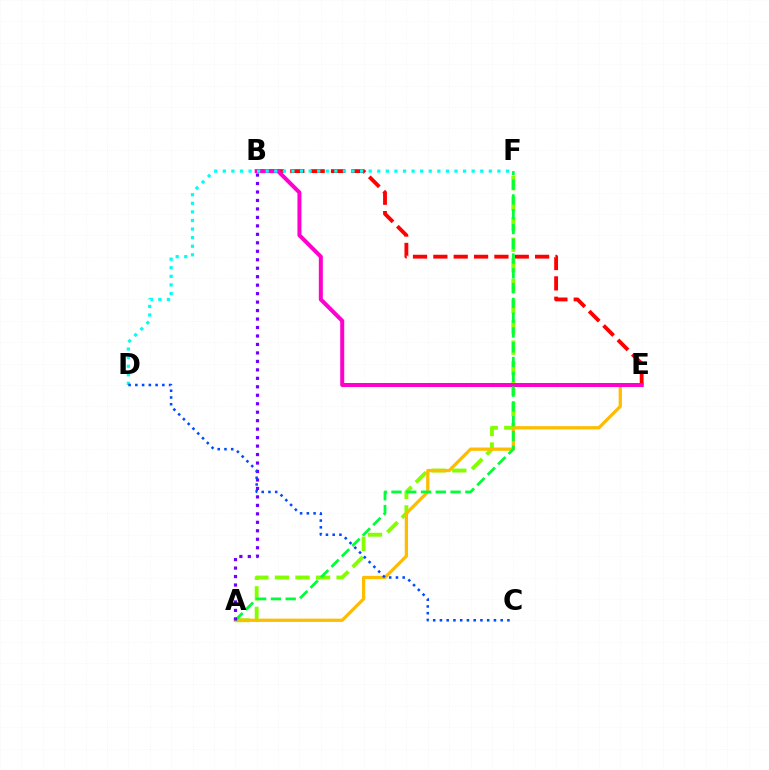{('B', 'E'): [{'color': '#ff0000', 'line_style': 'dashed', 'thickness': 2.76}, {'color': '#ff00cf', 'line_style': 'solid', 'thickness': 2.89}], ('A', 'F'): [{'color': '#84ff00', 'line_style': 'dashed', 'thickness': 2.79}, {'color': '#00ff39', 'line_style': 'dashed', 'thickness': 2.01}], ('A', 'E'): [{'color': '#ffbd00', 'line_style': 'solid', 'thickness': 2.36}], ('D', 'F'): [{'color': '#00fff6', 'line_style': 'dotted', 'thickness': 2.33}], ('A', 'B'): [{'color': '#7200ff', 'line_style': 'dotted', 'thickness': 2.3}], ('C', 'D'): [{'color': '#004bff', 'line_style': 'dotted', 'thickness': 1.83}]}